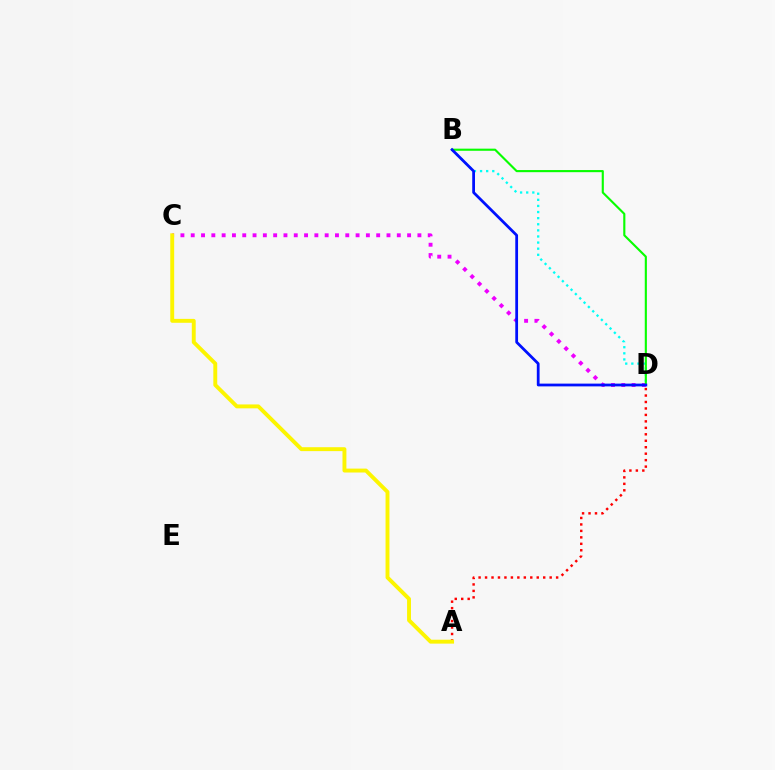{('C', 'D'): [{'color': '#ee00ff', 'line_style': 'dotted', 'thickness': 2.8}], ('A', 'D'): [{'color': '#ff0000', 'line_style': 'dotted', 'thickness': 1.76}], ('B', 'D'): [{'color': '#00fff6', 'line_style': 'dotted', 'thickness': 1.66}, {'color': '#08ff00', 'line_style': 'solid', 'thickness': 1.53}, {'color': '#0010ff', 'line_style': 'solid', 'thickness': 1.99}], ('A', 'C'): [{'color': '#fcf500', 'line_style': 'solid', 'thickness': 2.81}]}